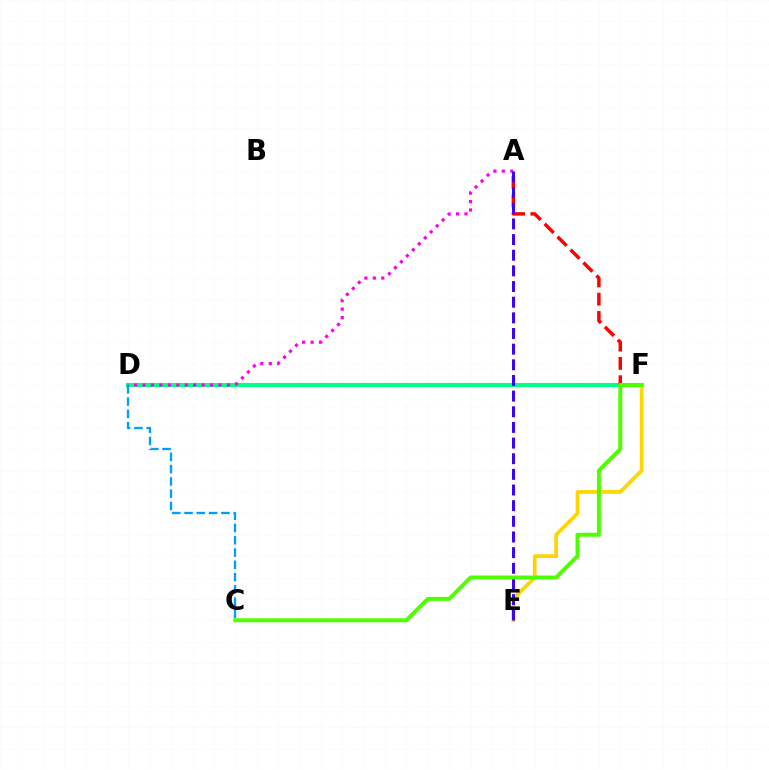{('D', 'F'): [{'color': '#00ff86', 'line_style': 'solid', 'thickness': 2.94}], ('E', 'F'): [{'color': '#ffd500', 'line_style': 'solid', 'thickness': 2.68}], ('C', 'D'): [{'color': '#009eff', 'line_style': 'dashed', 'thickness': 1.67}], ('A', 'F'): [{'color': '#ff0000', 'line_style': 'dashed', 'thickness': 2.48}], ('A', 'D'): [{'color': '#ff00ed', 'line_style': 'dotted', 'thickness': 2.29}], ('A', 'E'): [{'color': '#3700ff', 'line_style': 'dashed', 'thickness': 2.13}], ('C', 'F'): [{'color': '#4fff00', 'line_style': 'solid', 'thickness': 2.84}]}